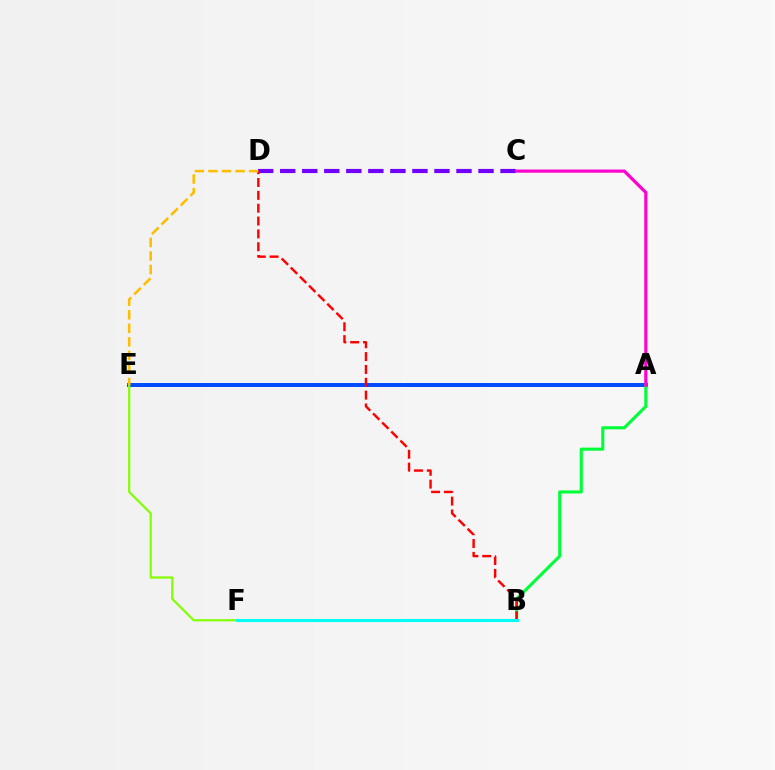{('A', 'E'): [{'color': '#004bff', 'line_style': 'solid', 'thickness': 2.85}], ('A', 'B'): [{'color': '#00ff39', 'line_style': 'solid', 'thickness': 2.23}], ('C', 'D'): [{'color': '#7200ff', 'line_style': 'dashed', 'thickness': 2.99}], ('E', 'F'): [{'color': '#84ff00', 'line_style': 'solid', 'thickness': 1.59}], ('A', 'C'): [{'color': '#ff00cf', 'line_style': 'solid', 'thickness': 2.29}], ('B', 'D'): [{'color': '#ff0000', 'line_style': 'dashed', 'thickness': 1.74}], ('B', 'F'): [{'color': '#00fff6', 'line_style': 'solid', 'thickness': 2.21}], ('D', 'E'): [{'color': '#ffbd00', 'line_style': 'dashed', 'thickness': 1.84}]}